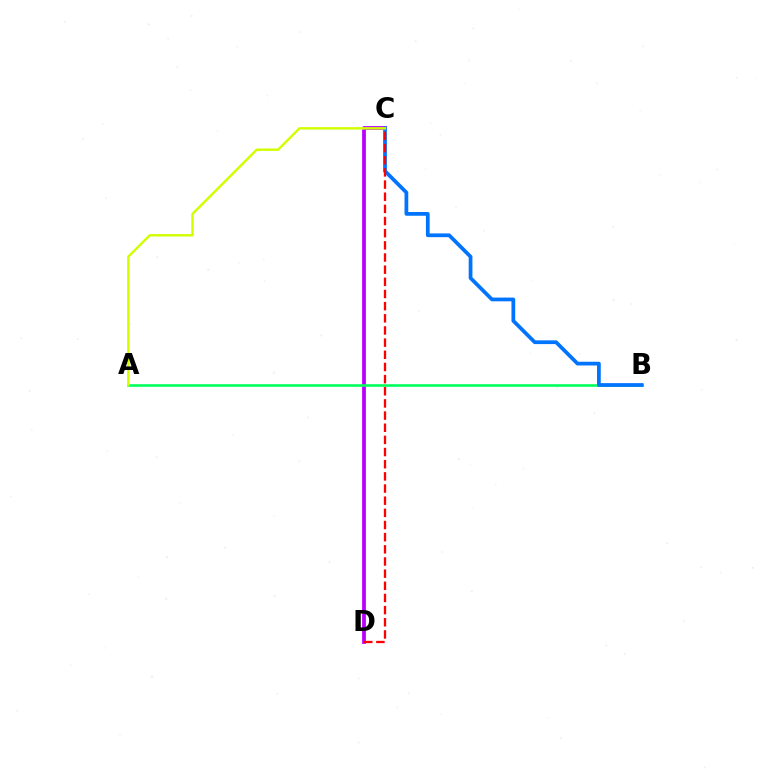{('C', 'D'): [{'color': '#b900ff', 'line_style': 'solid', 'thickness': 2.72}, {'color': '#ff0000', 'line_style': 'dashed', 'thickness': 1.65}], ('A', 'B'): [{'color': '#00ff5c', 'line_style': 'solid', 'thickness': 1.88}], ('B', 'C'): [{'color': '#0074ff', 'line_style': 'solid', 'thickness': 2.69}], ('A', 'C'): [{'color': '#d1ff00', 'line_style': 'solid', 'thickness': 1.74}]}